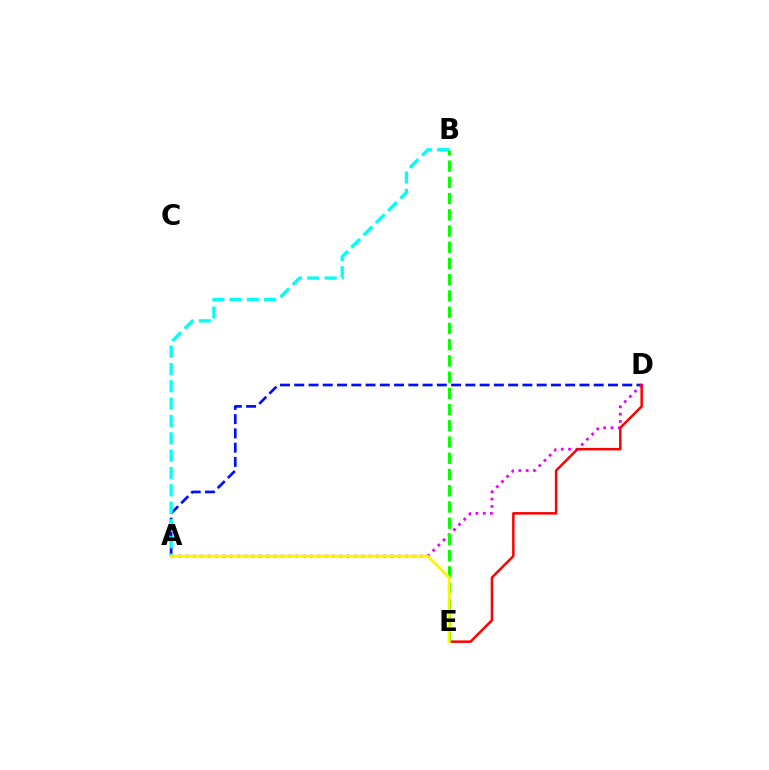{('A', 'D'): [{'color': '#0010ff', 'line_style': 'dashed', 'thickness': 1.94}, {'color': '#ee00ff', 'line_style': 'dotted', 'thickness': 1.99}], ('D', 'E'): [{'color': '#ff0000', 'line_style': 'solid', 'thickness': 1.8}], ('A', 'B'): [{'color': '#00fff6', 'line_style': 'dashed', 'thickness': 2.36}], ('B', 'E'): [{'color': '#08ff00', 'line_style': 'dashed', 'thickness': 2.21}], ('A', 'E'): [{'color': '#fcf500', 'line_style': 'solid', 'thickness': 1.98}]}